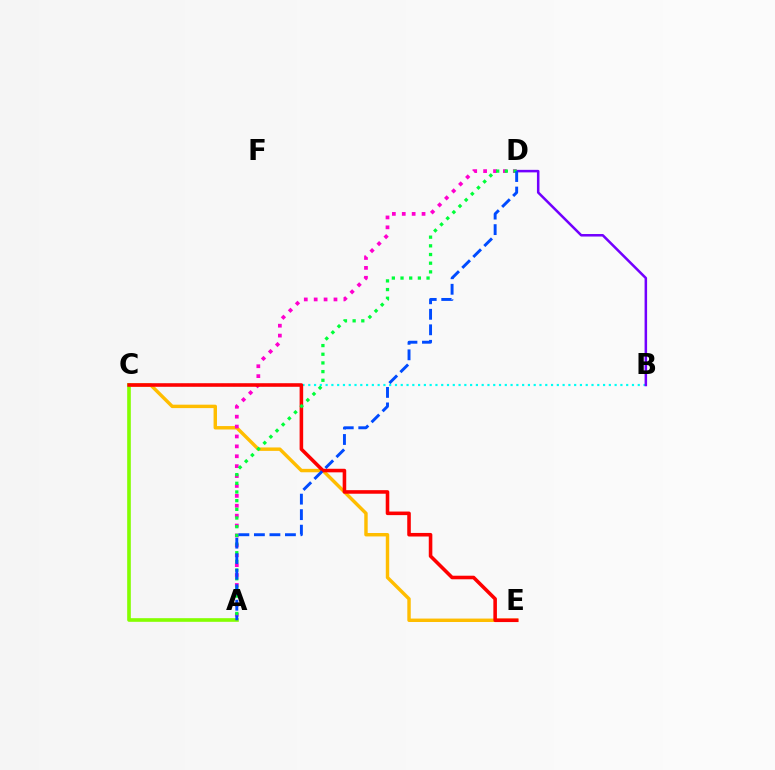{('C', 'E'): [{'color': '#ffbd00', 'line_style': 'solid', 'thickness': 2.47}, {'color': '#ff0000', 'line_style': 'solid', 'thickness': 2.57}], ('B', 'C'): [{'color': '#00fff6', 'line_style': 'dotted', 'thickness': 1.57}], ('A', 'C'): [{'color': '#84ff00', 'line_style': 'solid', 'thickness': 2.62}], ('A', 'D'): [{'color': '#ff00cf', 'line_style': 'dotted', 'thickness': 2.69}, {'color': '#00ff39', 'line_style': 'dotted', 'thickness': 2.36}, {'color': '#004bff', 'line_style': 'dashed', 'thickness': 2.11}], ('B', 'D'): [{'color': '#7200ff', 'line_style': 'solid', 'thickness': 1.82}]}